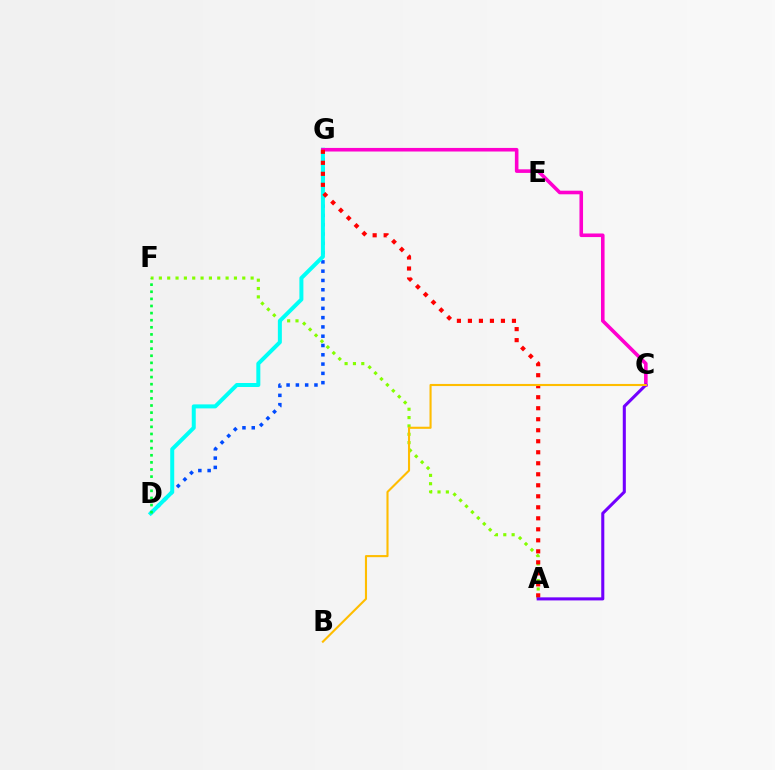{('D', 'G'): [{'color': '#004bff', 'line_style': 'dotted', 'thickness': 2.52}, {'color': '#00fff6', 'line_style': 'solid', 'thickness': 2.88}], ('A', 'F'): [{'color': '#84ff00', 'line_style': 'dotted', 'thickness': 2.27}], ('D', 'F'): [{'color': '#00ff39', 'line_style': 'dotted', 'thickness': 1.93}], ('C', 'G'): [{'color': '#ff00cf', 'line_style': 'solid', 'thickness': 2.58}], ('A', 'G'): [{'color': '#ff0000', 'line_style': 'dotted', 'thickness': 2.99}], ('A', 'C'): [{'color': '#7200ff', 'line_style': 'solid', 'thickness': 2.21}], ('B', 'C'): [{'color': '#ffbd00', 'line_style': 'solid', 'thickness': 1.52}]}